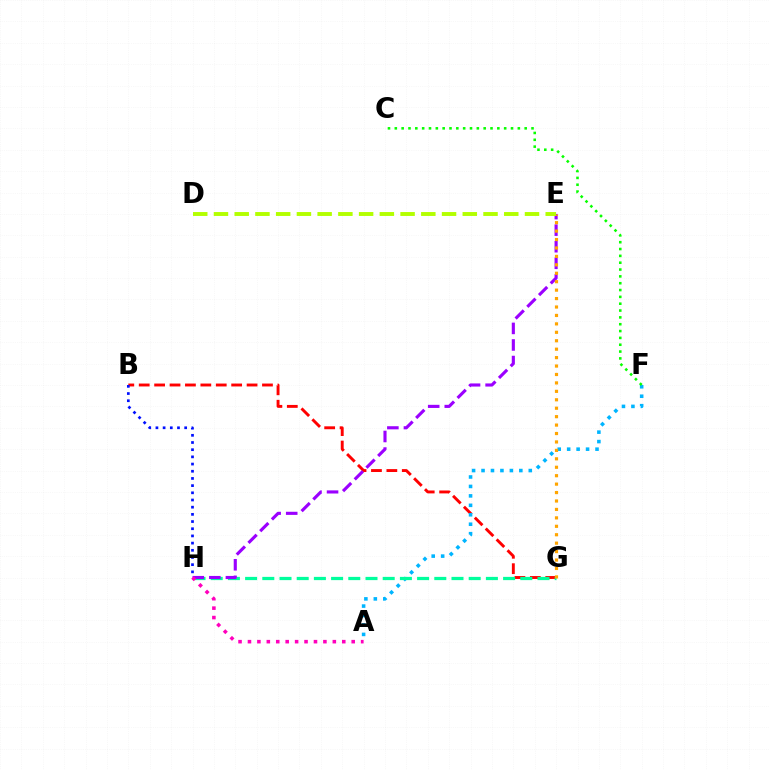{('B', 'G'): [{'color': '#ff0000', 'line_style': 'dashed', 'thickness': 2.09}], ('A', 'F'): [{'color': '#00b5ff', 'line_style': 'dotted', 'thickness': 2.57}], ('G', 'H'): [{'color': '#00ff9d', 'line_style': 'dashed', 'thickness': 2.34}], ('E', 'H'): [{'color': '#9b00ff', 'line_style': 'dashed', 'thickness': 2.25}], ('E', 'G'): [{'color': '#ffa500', 'line_style': 'dotted', 'thickness': 2.29}], ('A', 'H'): [{'color': '#ff00bd', 'line_style': 'dotted', 'thickness': 2.56}], ('D', 'E'): [{'color': '#b3ff00', 'line_style': 'dashed', 'thickness': 2.82}], ('C', 'F'): [{'color': '#08ff00', 'line_style': 'dotted', 'thickness': 1.86}], ('B', 'H'): [{'color': '#0010ff', 'line_style': 'dotted', 'thickness': 1.95}]}